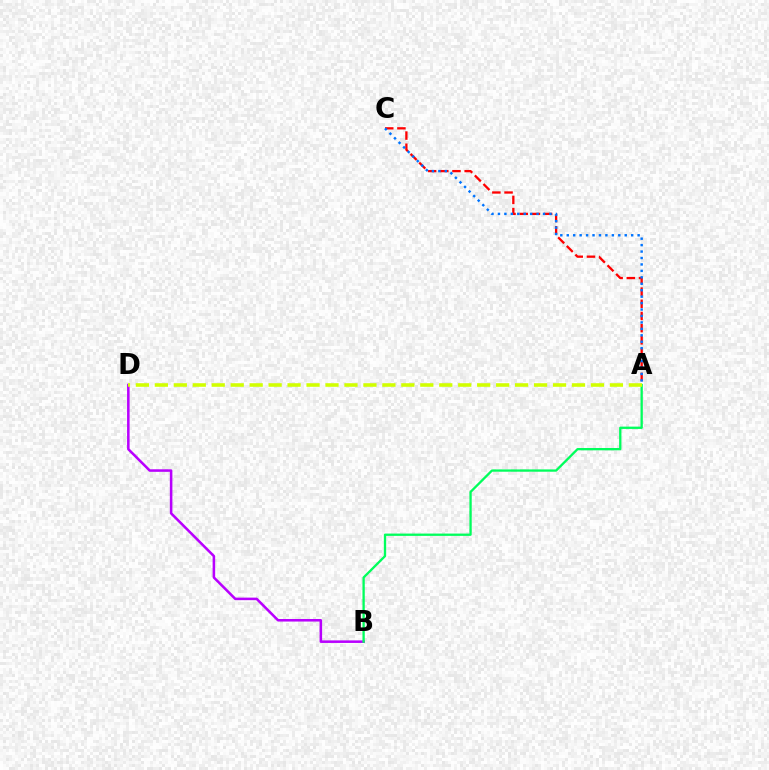{('B', 'D'): [{'color': '#b900ff', 'line_style': 'solid', 'thickness': 1.83}], ('A', 'C'): [{'color': '#ff0000', 'line_style': 'dashed', 'thickness': 1.66}, {'color': '#0074ff', 'line_style': 'dotted', 'thickness': 1.75}], ('A', 'B'): [{'color': '#00ff5c', 'line_style': 'solid', 'thickness': 1.66}], ('A', 'D'): [{'color': '#d1ff00', 'line_style': 'dashed', 'thickness': 2.58}]}